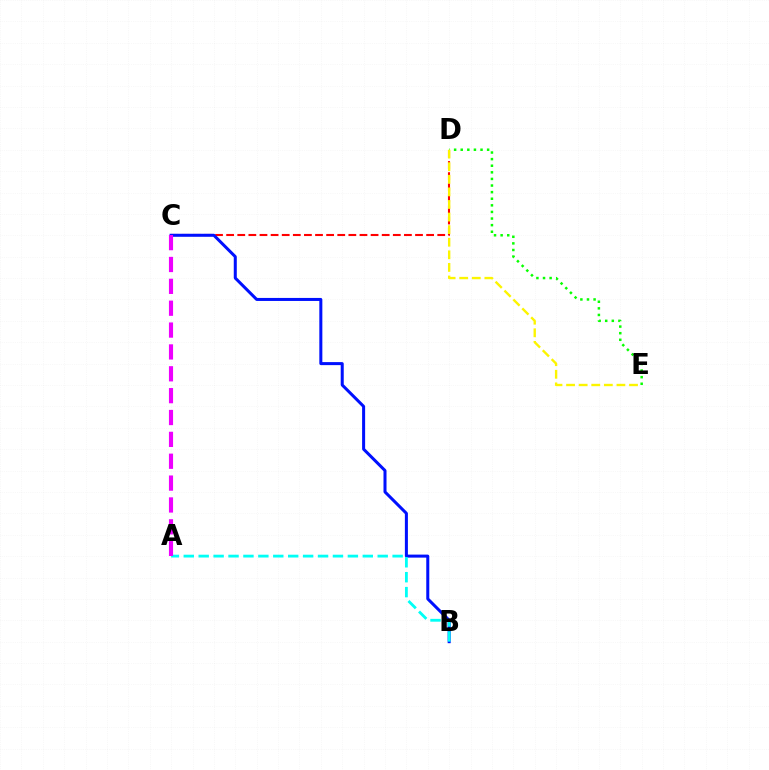{('C', 'D'): [{'color': '#ff0000', 'line_style': 'dashed', 'thickness': 1.51}], ('D', 'E'): [{'color': '#08ff00', 'line_style': 'dotted', 'thickness': 1.79}, {'color': '#fcf500', 'line_style': 'dashed', 'thickness': 1.71}], ('B', 'C'): [{'color': '#0010ff', 'line_style': 'solid', 'thickness': 2.18}], ('A', 'B'): [{'color': '#00fff6', 'line_style': 'dashed', 'thickness': 2.03}], ('A', 'C'): [{'color': '#ee00ff', 'line_style': 'dashed', 'thickness': 2.97}]}